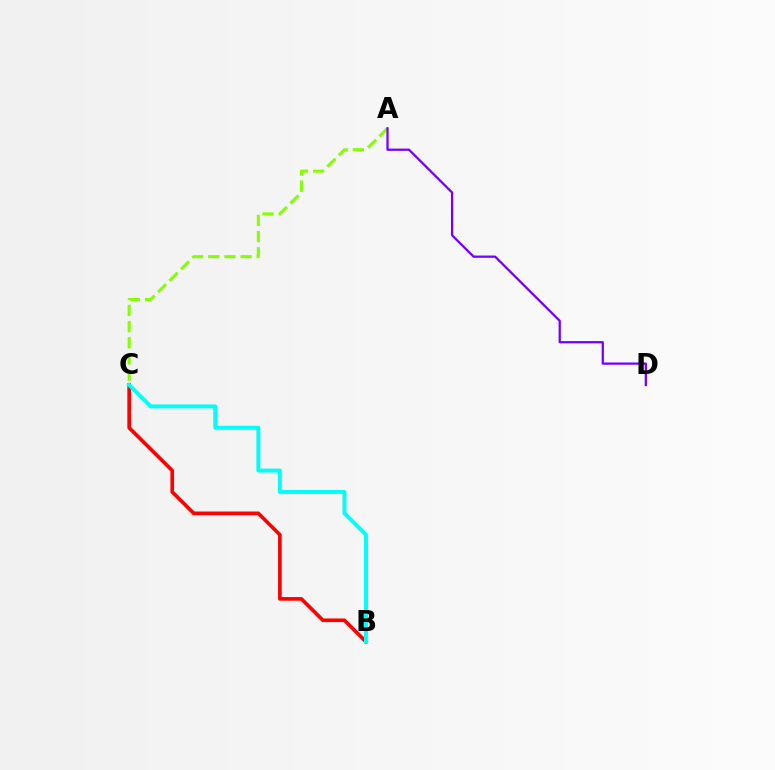{('A', 'C'): [{'color': '#84ff00', 'line_style': 'dashed', 'thickness': 2.2}], ('B', 'C'): [{'color': '#ff0000', 'line_style': 'solid', 'thickness': 2.63}, {'color': '#00fff6', 'line_style': 'solid', 'thickness': 2.84}], ('A', 'D'): [{'color': '#7200ff', 'line_style': 'solid', 'thickness': 1.62}]}